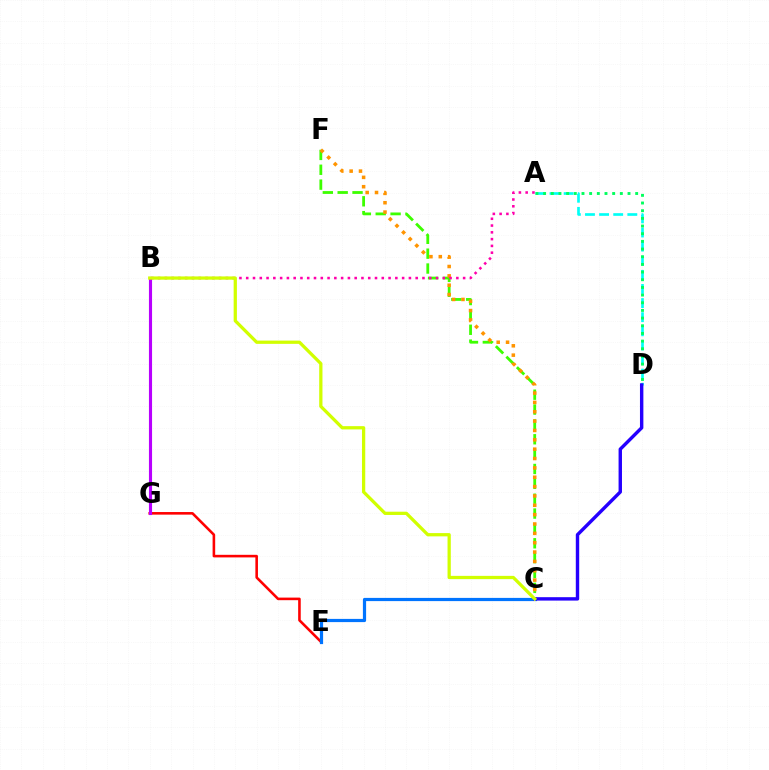{('A', 'D'): [{'color': '#00fff6', 'line_style': 'dashed', 'thickness': 1.92}, {'color': '#00ff5c', 'line_style': 'dotted', 'thickness': 2.08}], ('C', 'F'): [{'color': '#3dff00', 'line_style': 'dashed', 'thickness': 2.02}, {'color': '#ff9400', 'line_style': 'dotted', 'thickness': 2.54}], ('E', 'G'): [{'color': '#ff0000', 'line_style': 'solid', 'thickness': 1.86}], ('C', 'E'): [{'color': '#0074ff', 'line_style': 'solid', 'thickness': 2.31}], ('B', 'G'): [{'color': '#b900ff', 'line_style': 'solid', 'thickness': 2.24}], ('C', 'D'): [{'color': '#2500ff', 'line_style': 'solid', 'thickness': 2.45}], ('A', 'B'): [{'color': '#ff00ac', 'line_style': 'dotted', 'thickness': 1.84}], ('B', 'C'): [{'color': '#d1ff00', 'line_style': 'solid', 'thickness': 2.35}]}